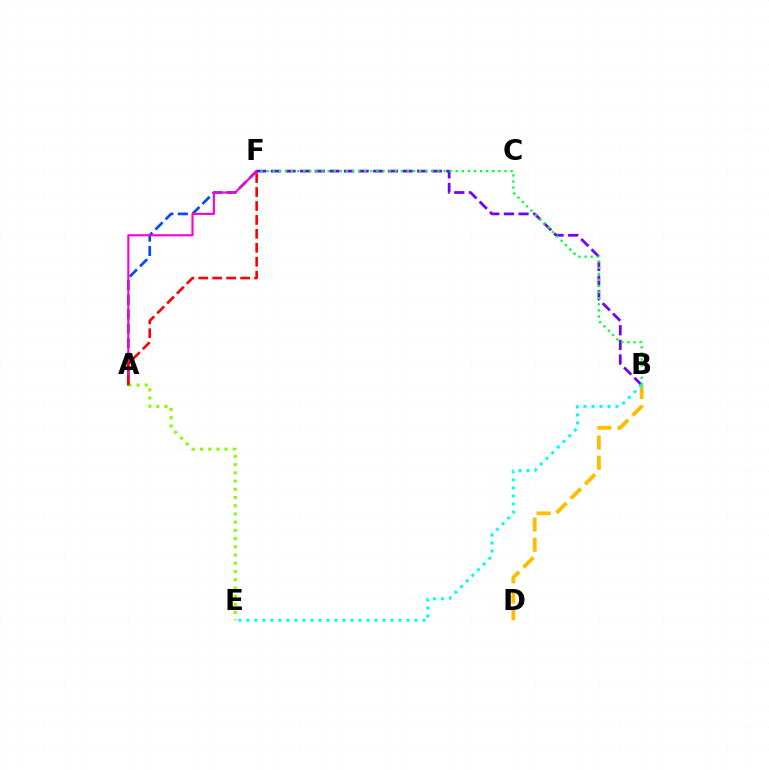{('A', 'F'): [{'color': '#004bff', 'line_style': 'dashed', 'thickness': 1.96}, {'color': '#ff00cf', 'line_style': 'solid', 'thickness': 1.53}, {'color': '#ff0000', 'line_style': 'dashed', 'thickness': 1.89}], ('B', 'F'): [{'color': '#7200ff', 'line_style': 'dashed', 'thickness': 1.99}, {'color': '#00ff39', 'line_style': 'dotted', 'thickness': 1.66}], ('B', 'D'): [{'color': '#ffbd00', 'line_style': 'dashed', 'thickness': 2.74}], ('A', 'E'): [{'color': '#84ff00', 'line_style': 'dotted', 'thickness': 2.23}], ('B', 'E'): [{'color': '#00fff6', 'line_style': 'dotted', 'thickness': 2.18}]}